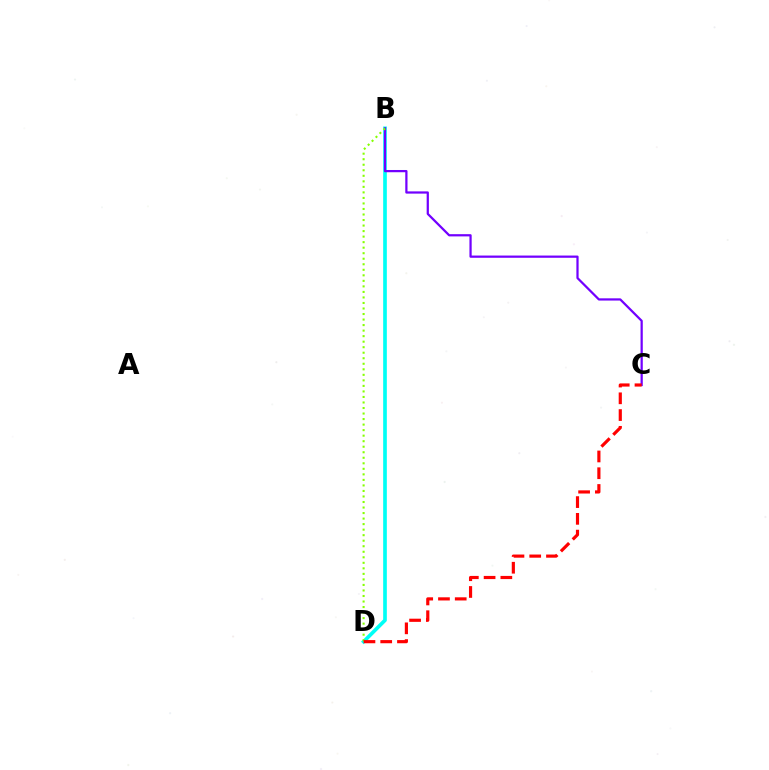{('B', 'D'): [{'color': '#00fff6', 'line_style': 'solid', 'thickness': 2.64}, {'color': '#84ff00', 'line_style': 'dotted', 'thickness': 1.5}], ('B', 'C'): [{'color': '#7200ff', 'line_style': 'solid', 'thickness': 1.61}], ('C', 'D'): [{'color': '#ff0000', 'line_style': 'dashed', 'thickness': 2.28}]}